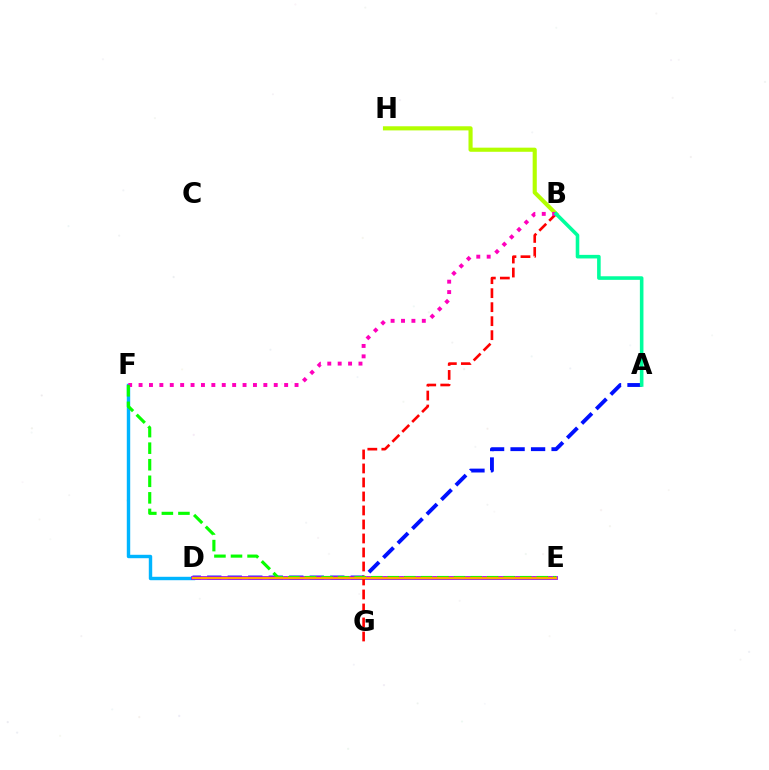{('A', 'D'): [{'color': '#0010ff', 'line_style': 'dashed', 'thickness': 2.78}], ('D', 'F'): [{'color': '#00b5ff', 'line_style': 'solid', 'thickness': 2.46}], ('B', 'H'): [{'color': '#b3ff00', 'line_style': 'solid', 'thickness': 2.97}], ('D', 'E'): [{'color': '#9b00ff', 'line_style': 'solid', 'thickness': 2.71}, {'color': '#ffa500', 'line_style': 'solid', 'thickness': 1.65}], ('B', 'G'): [{'color': '#ff0000', 'line_style': 'dashed', 'thickness': 1.9}], ('B', 'F'): [{'color': '#ff00bd', 'line_style': 'dotted', 'thickness': 2.83}], ('E', 'F'): [{'color': '#08ff00', 'line_style': 'dashed', 'thickness': 2.25}], ('A', 'B'): [{'color': '#00ff9d', 'line_style': 'solid', 'thickness': 2.58}]}